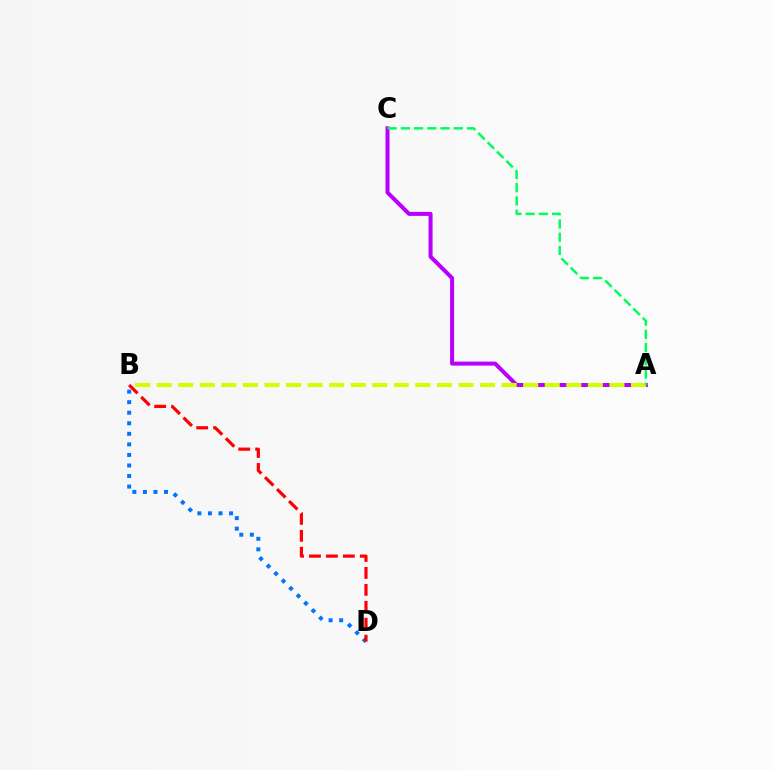{('A', 'C'): [{'color': '#b900ff', 'line_style': 'solid', 'thickness': 2.9}, {'color': '#00ff5c', 'line_style': 'dashed', 'thickness': 1.8}], ('A', 'B'): [{'color': '#d1ff00', 'line_style': 'dashed', 'thickness': 2.93}], ('B', 'D'): [{'color': '#0074ff', 'line_style': 'dotted', 'thickness': 2.87}, {'color': '#ff0000', 'line_style': 'dashed', 'thickness': 2.3}]}